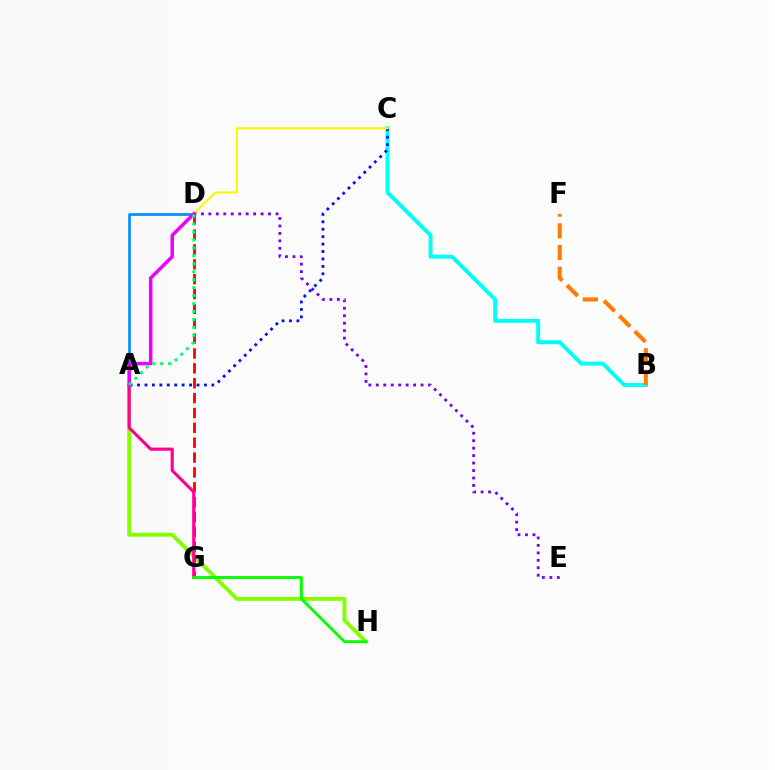{('B', 'C'): [{'color': '#00fff6', 'line_style': 'solid', 'thickness': 2.83}], ('A', 'C'): [{'color': '#0010ff', 'line_style': 'dotted', 'thickness': 2.02}], ('A', 'H'): [{'color': '#84ff00', 'line_style': 'solid', 'thickness': 2.8}], ('C', 'D'): [{'color': '#fcf500', 'line_style': 'solid', 'thickness': 1.52}], ('D', 'G'): [{'color': '#ff0000', 'line_style': 'dashed', 'thickness': 2.02}], ('A', 'G'): [{'color': '#ff0094', 'line_style': 'solid', 'thickness': 2.26}], ('A', 'D'): [{'color': '#008cff', 'line_style': 'solid', 'thickness': 1.92}, {'color': '#ee00ff', 'line_style': 'solid', 'thickness': 2.53}, {'color': '#00ff74', 'line_style': 'dotted', 'thickness': 2.16}], ('D', 'E'): [{'color': '#7200ff', 'line_style': 'dotted', 'thickness': 2.03}], ('G', 'H'): [{'color': '#08ff00', 'line_style': 'solid', 'thickness': 2.11}], ('B', 'F'): [{'color': '#ff7c00', 'line_style': 'dashed', 'thickness': 2.94}]}